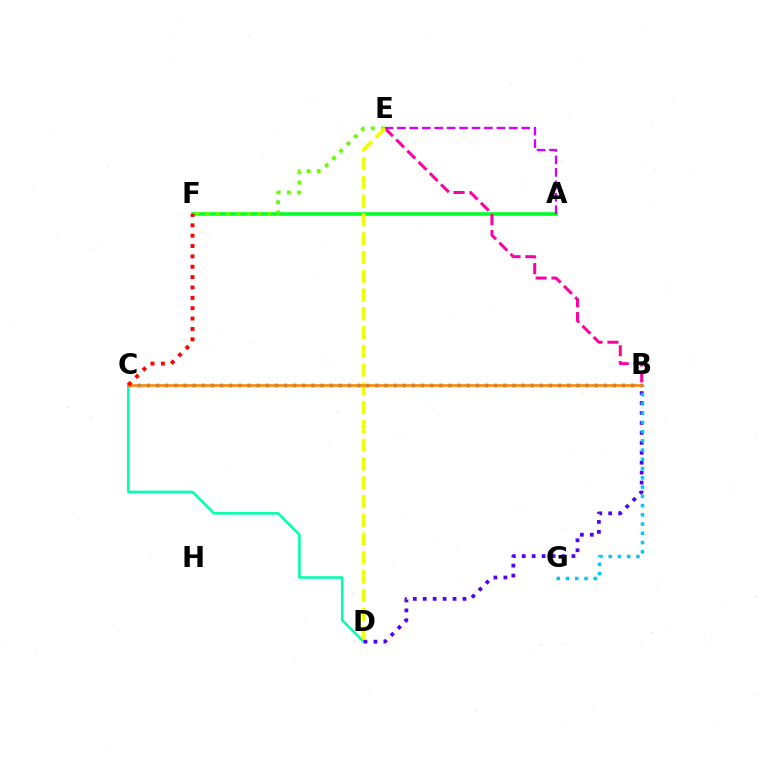{('A', 'F'): [{'color': '#00ff27', 'line_style': 'solid', 'thickness': 2.59}], ('B', 'C'): [{'color': '#003fff', 'line_style': 'dotted', 'thickness': 2.48}, {'color': '#ff8800', 'line_style': 'solid', 'thickness': 1.89}], ('C', 'D'): [{'color': '#00ffaf', 'line_style': 'solid', 'thickness': 1.84}], ('B', 'D'): [{'color': '#4f00ff', 'line_style': 'dotted', 'thickness': 2.7}], ('B', 'G'): [{'color': '#00c7ff', 'line_style': 'dotted', 'thickness': 2.51}], ('E', 'F'): [{'color': '#66ff00', 'line_style': 'dotted', 'thickness': 2.79}], ('B', 'E'): [{'color': '#ff00a0', 'line_style': 'dashed', 'thickness': 2.15}], ('D', 'E'): [{'color': '#eeff00', 'line_style': 'dashed', 'thickness': 2.55}], ('A', 'E'): [{'color': '#d600ff', 'line_style': 'dashed', 'thickness': 1.69}], ('C', 'F'): [{'color': '#ff0000', 'line_style': 'dotted', 'thickness': 2.81}]}